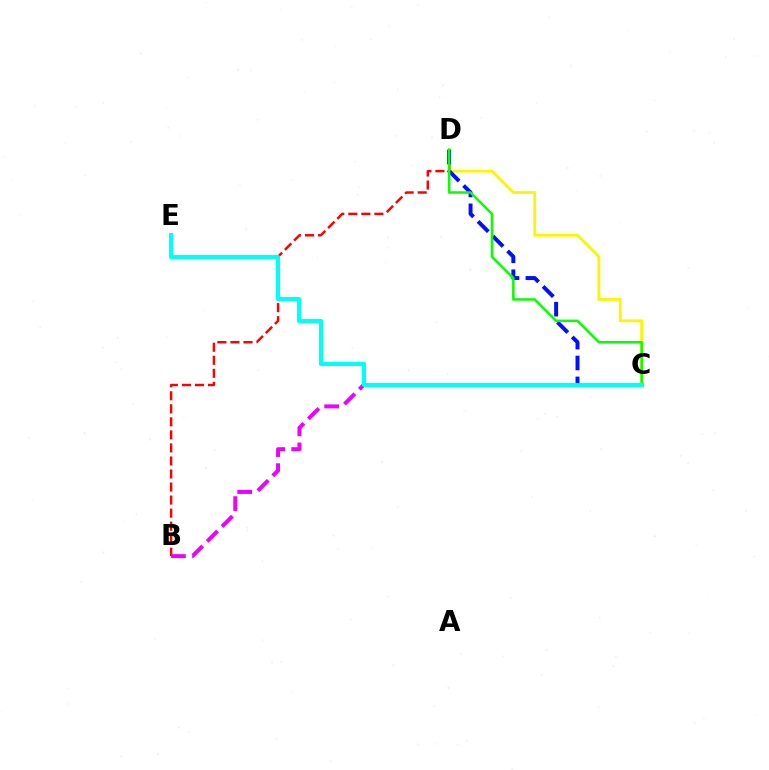{('C', 'D'): [{'color': '#fcf500', 'line_style': 'solid', 'thickness': 2.01}, {'color': '#0010ff', 'line_style': 'dashed', 'thickness': 2.84}, {'color': '#08ff00', 'line_style': 'solid', 'thickness': 1.81}], ('B', 'D'): [{'color': '#ff0000', 'line_style': 'dashed', 'thickness': 1.77}], ('B', 'C'): [{'color': '#ee00ff', 'line_style': 'dashed', 'thickness': 2.86}], ('C', 'E'): [{'color': '#00fff6', 'line_style': 'solid', 'thickness': 2.98}]}